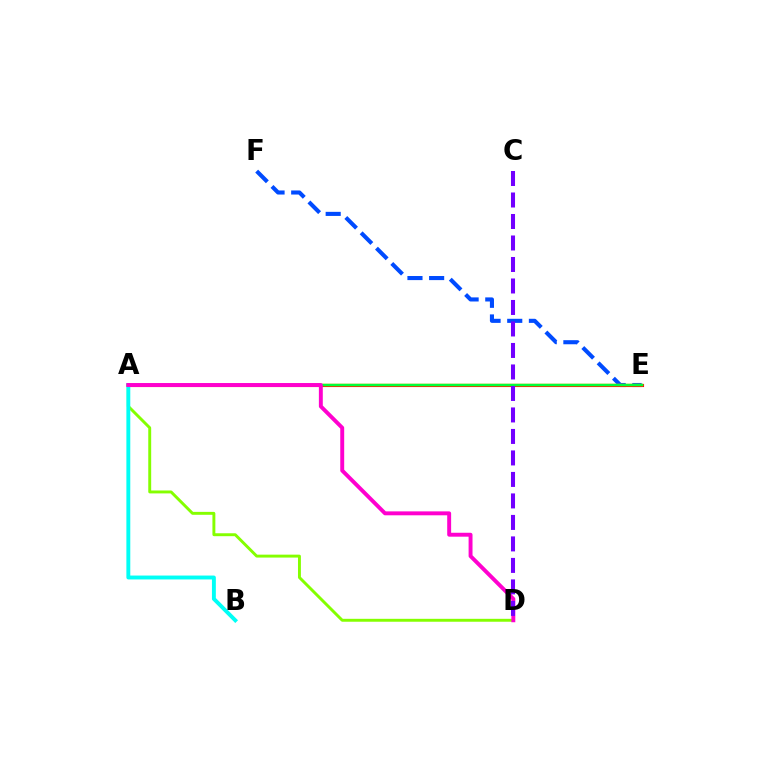{('E', 'F'): [{'color': '#004bff', 'line_style': 'dashed', 'thickness': 2.94}], ('A', 'E'): [{'color': '#ff0000', 'line_style': 'solid', 'thickness': 2.24}, {'color': '#ffbd00', 'line_style': 'solid', 'thickness': 1.7}, {'color': '#00ff39', 'line_style': 'solid', 'thickness': 1.74}], ('A', 'D'): [{'color': '#84ff00', 'line_style': 'solid', 'thickness': 2.11}, {'color': '#ff00cf', 'line_style': 'solid', 'thickness': 2.82}], ('A', 'B'): [{'color': '#00fff6', 'line_style': 'solid', 'thickness': 2.81}], ('C', 'D'): [{'color': '#7200ff', 'line_style': 'dashed', 'thickness': 2.92}]}